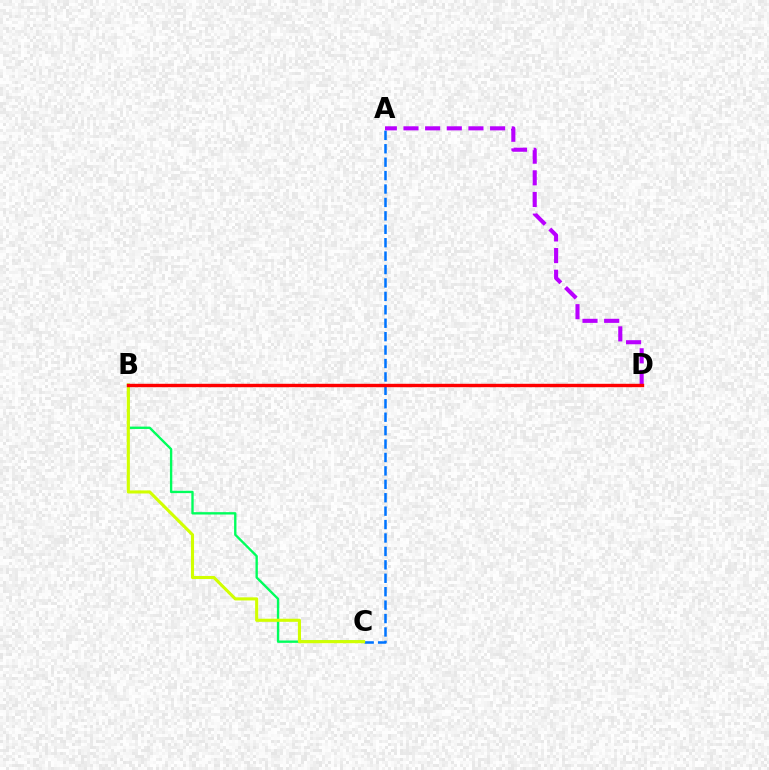{('B', 'C'): [{'color': '#00ff5c', 'line_style': 'solid', 'thickness': 1.7}, {'color': '#d1ff00', 'line_style': 'solid', 'thickness': 2.23}], ('A', 'C'): [{'color': '#0074ff', 'line_style': 'dashed', 'thickness': 1.82}], ('A', 'D'): [{'color': '#b900ff', 'line_style': 'dashed', 'thickness': 2.94}], ('B', 'D'): [{'color': '#ff0000', 'line_style': 'solid', 'thickness': 2.45}]}